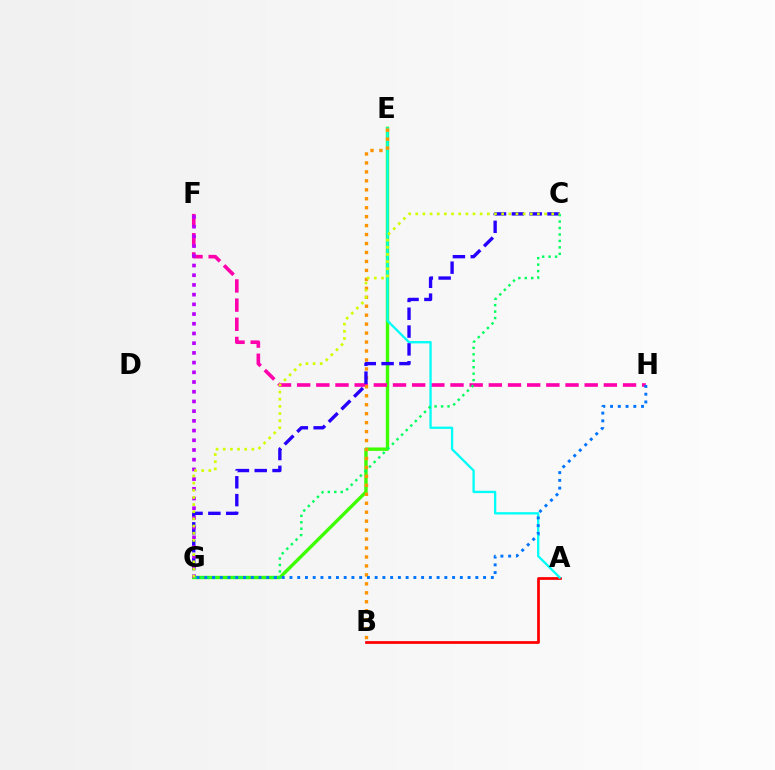{('E', 'G'): [{'color': '#3dff00', 'line_style': 'solid', 'thickness': 2.43}], ('A', 'B'): [{'color': '#ff0000', 'line_style': 'solid', 'thickness': 1.98}], ('F', 'H'): [{'color': '#ff00ac', 'line_style': 'dashed', 'thickness': 2.6}], ('A', 'E'): [{'color': '#00fff6', 'line_style': 'solid', 'thickness': 1.67}], ('B', 'E'): [{'color': '#ff9400', 'line_style': 'dotted', 'thickness': 2.43}], ('C', 'G'): [{'color': '#2500ff', 'line_style': 'dashed', 'thickness': 2.42}, {'color': '#00ff5c', 'line_style': 'dotted', 'thickness': 1.75}, {'color': '#d1ff00', 'line_style': 'dotted', 'thickness': 1.94}], ('F', 'G'): [{'color': '#b900ff', 'line_style': 'dotted', 'thickness': 2.64}], ('G', 'H'): [{'color': '#0074ff', 'line_style': 'dotted', 'thickness': 2.1}]}